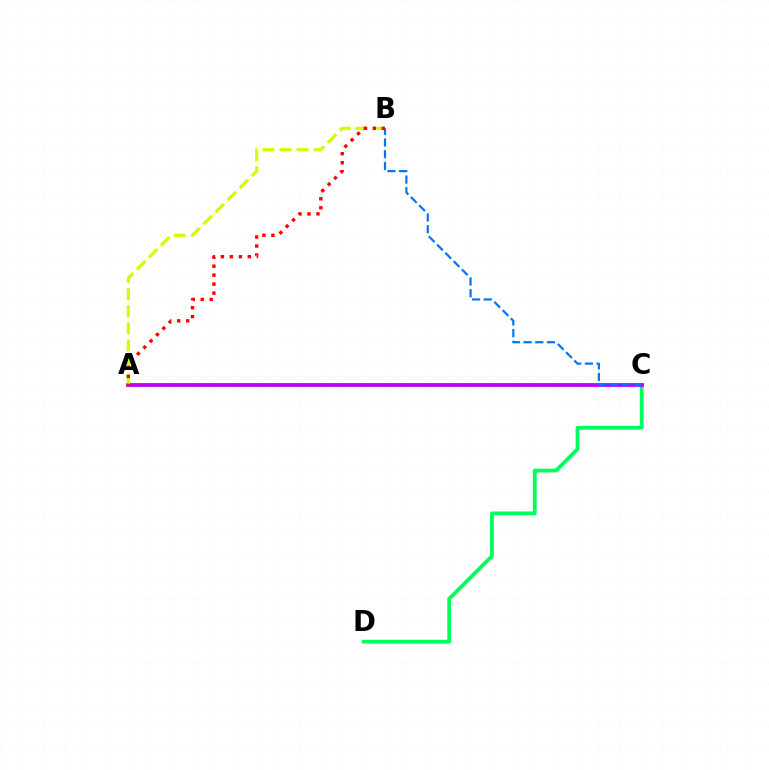{('C', 'D'): [{'color': '#00ff5c', 'line_style': 'solid', 'thickness': 2.73}], ('A', 'C'): [{'color': '#b900ff', 'line_style': 'solid', 'thickness': 2.73}], ('A', 'B'): [{'color': '#d1ff00', 'line_style': 'dashed', 'thickness': 2.32}, {'color': '#ff0000', 'line_style': 'dotted', 'thickness': 2.44}], ('B', 'C'): [{'color': '#0074ff', 'line_style': 'dashed', 'thickness': 1.59}]}